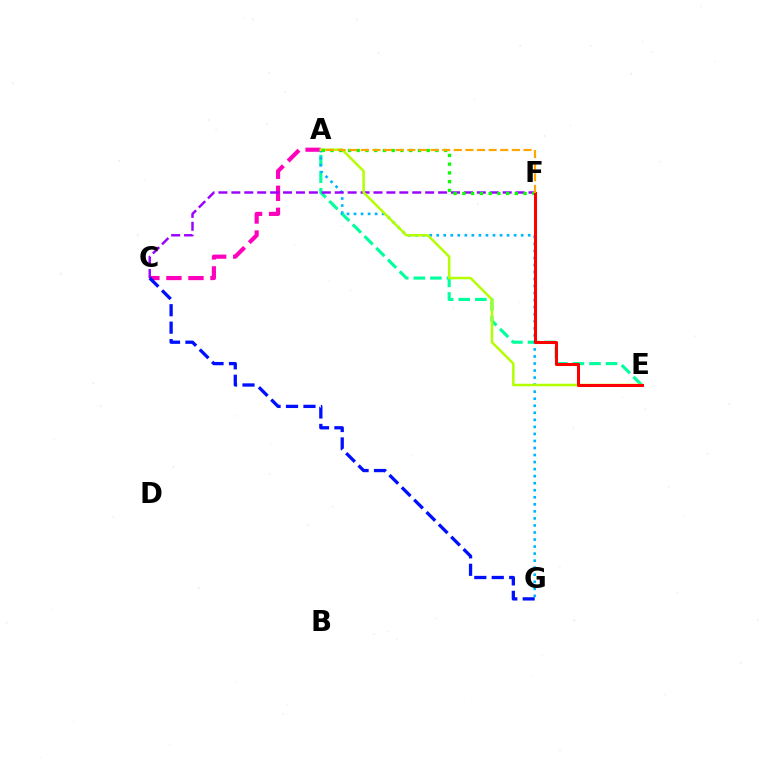{('A', 'E'): [{'color': '#00ff9d', 'line_style': 'dashed', 'thickness': 2.25}, {'color': '#b3ff00', 'line_style': 'solid', 'thickness': 1.8}], ('A', 'C'): [{'color': '#ff00bd', 'line_style': 'dashed', 'thickness': 2.99}], ('A', 'G'): [{'color': '#00b5ff', 'line_style': 'dotted', 'thickness': 1.91}], ('C', 'F'): [{'color': '#9b00ff', 'line_style': 'dashed', 'thickness': 1.76}], ('C', 'G'): [{'color': '#0010ff', 'line_style': 'dashed', 'thickness': 2.37}], ('A', 'F'): [{'color': '#08ff00', 'line_style': 'dotted', 'thickness': 2.38}, {'color': '#ffa500', 'line_style': 'dashed', 'thickness': 1.58}], ('E', 'F'): [{'color': '#ff0000', 'line_style': 'solid', 'thickness': 2.19}]}